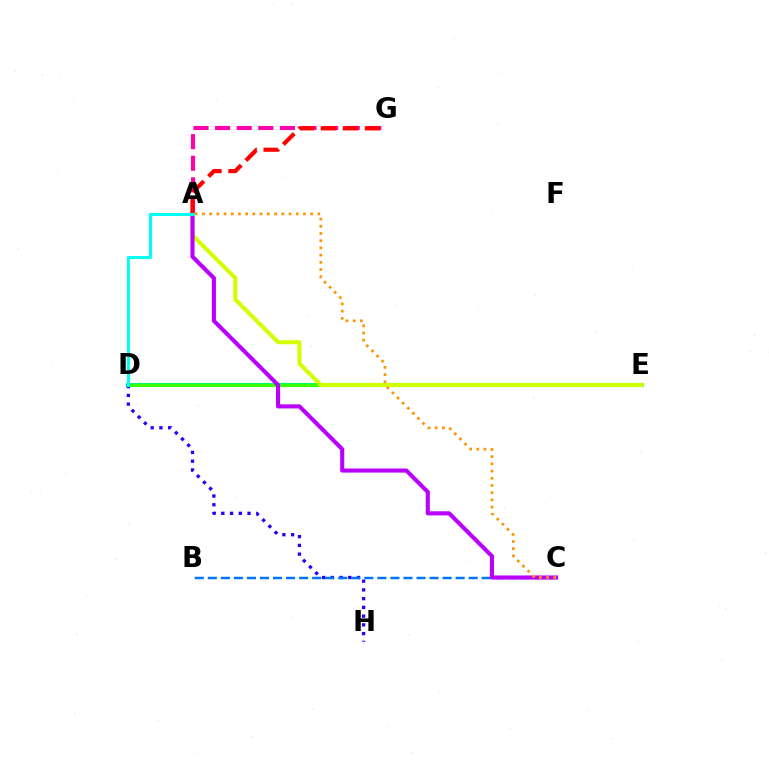{('A', 'G'): [{'color': '#ff00ac', 'line_style': 'dashed', 'thickness': 2.94}, {'color': '#ff0000', 'line_style': 'dashed', 'thickness': 2.99}], ('D', 'E'): [{'color': '#00ff5c', 'line_style': 'solid', 'thickness': 2.94}, {'color': '#3dff00', 'line_style': 'solid', 'thickness': 2.01}], ('D', 'H'): [{'color': '#2500ff', 'line_style': 'dotted', 'thickness': 2.38}], ('A', 'E'): [{'color': '#d1ff00', 'line_style': 'solid', 'thickness': 2.91}], ('B', 'C'): [{'color': '#0074ff', 'line_style': 'dashed', 'thickness': 1.77}], ('A', 'C'): [{'color': '#b900ff', 'line_style': 'solid', 'thickness': 2.95}, {'color': '#ff9400', 'line_style': 'dotted', 'thickness': 1.96}], ('A', 'D'): [{'color': '#00fff6', 'line_style': 'solid', 'thickness': 2.2}]}